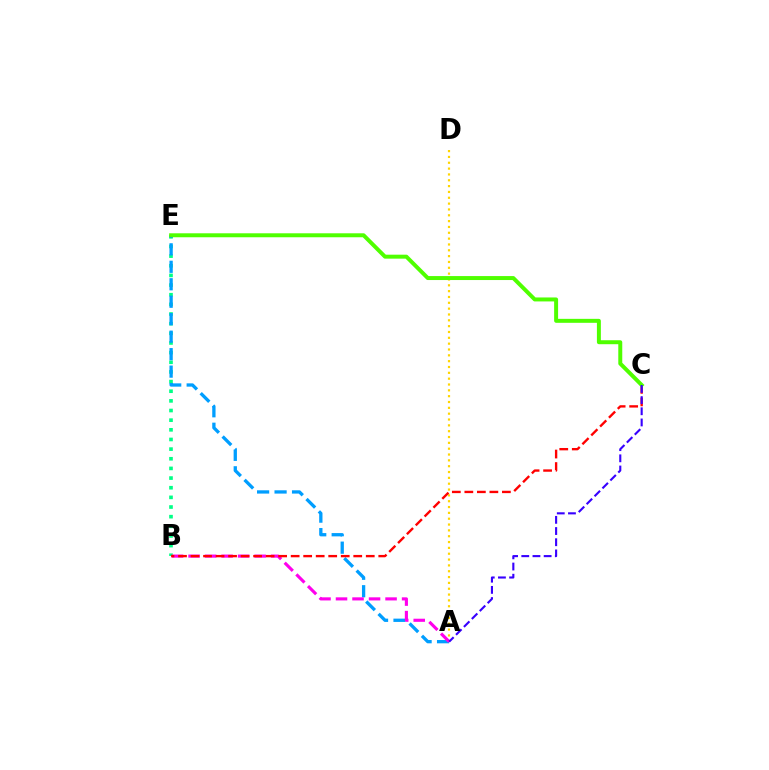{('B', 'E'): [{'color': '#00ff86', 'line_style': 'dotted', 'thickness': 2.62}], ('A', 'D'): [{'color': '#ffd500', 'line_style': 'dotted', 'thickness': 1.59}], ('A', 'E'): [{'color': '#009eff', 'line_style': 'dashed', 'thickness': 2.37}], ('A', 'B'): [{'color': '#ff00ed', 'line_style': 'dashed', 'thickness': 2.24}], ('B', 'C'): [{'color': '#ff0000', 'line_style': 'dashed', 'thickness': 1.7}], ('C', 'E'): [{'color': '#4fff00', 'line_style': 'solid', 'thickness': 2.86}], ('A', 'C'): [{'color': '#3700ff', 'line_style': 'dashed', 'thickness': 1.52}]}